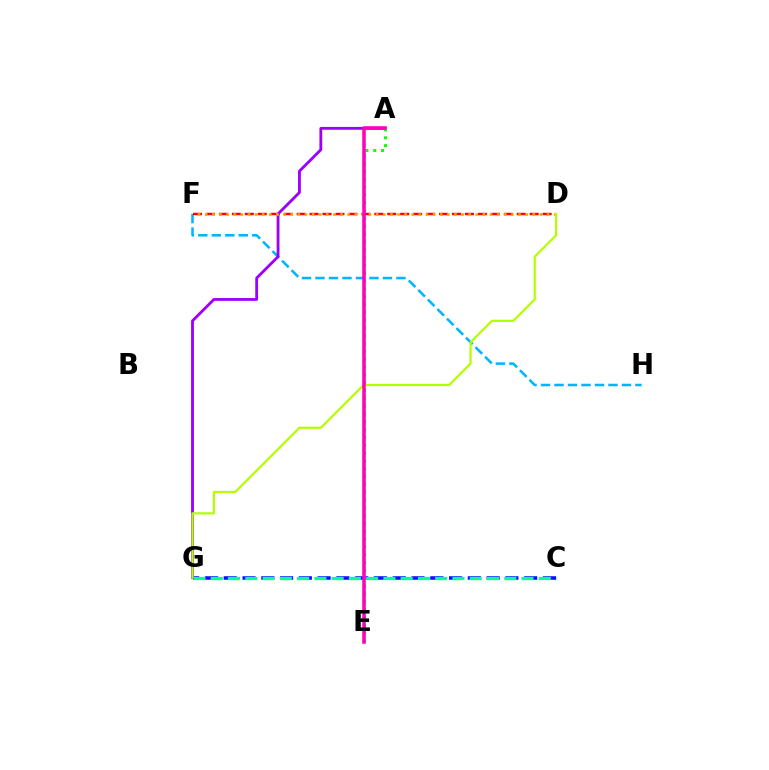{('C', 'G'): [{'color': '#0010ff', 'line_style': 'dashed', 'thickness': 2.55}, {'color': '#00ff9d', 'line_style': 'dashed', 'thickness': 2.35}], ('F', 'H'): [{'color': '#00b5ff', 'line_style': 'dashed', 'thickness': 1.83}], ('D', 'F'): [{'color': '#ff0000', 'line_style': 'dashed', 'thickness': 1.76}, {'color': '#ffa500', 'line_style': 'dotted', 'thickness': 1.93}], ('A', 'G'): [{'color': '#9b00ff', 'line_style': 'solid', 'thickness': 2.03}], ('A', 'E'): [{'color': '#08ff00', 'line_style': 'dotted', 'thickness': 2.13}, {'color': '#ff00bd', 'line_style': 'solid', 'thickness': 2.55}], ('D', 'G'): [{'color': '#b3ff00', 'line_style': 'solid', 'thickness': 1.6}]}